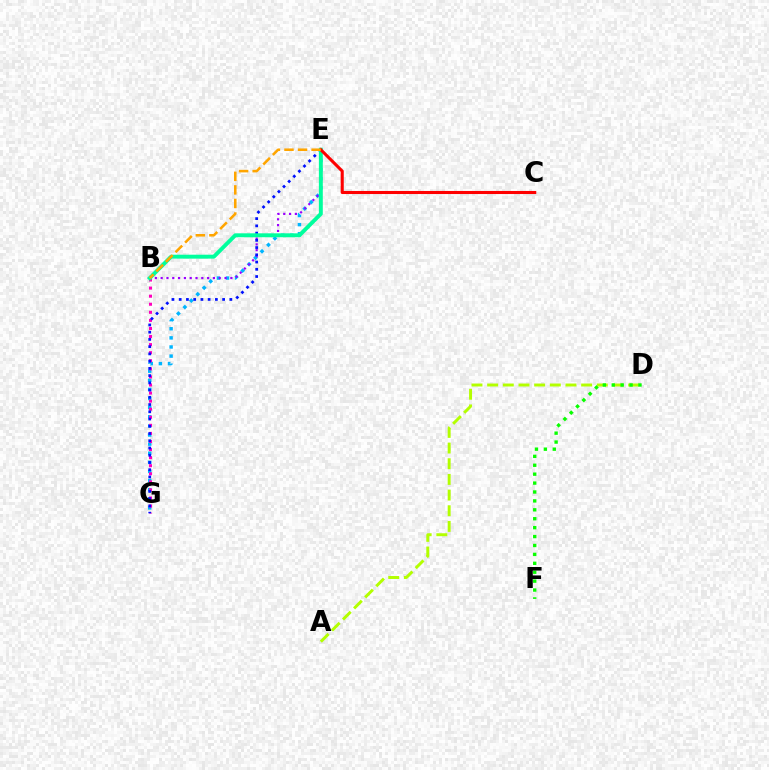{('E', 'G'): [{'color': '#00b5ff', 'line_style': 'dotted', 'thickness': 2.48}, {'color': '#0010ff', 'line_style': 'dotted', 'thickness': 1.97}], ('A', 'D'): [{'color': '#b3ff00', 'line_style': 'dashed', 'thickness': 2.13}], ('B', 'E'): [{'color': '#9b00ff', 'line_style': 'dotted', 'thickness': 1.58}, {'color': '#00ff9d', 'line_style': 'solid', 'thickness': 2.82}, {'color': '#ffa500', 'line_style': 'dashed', 'thickness': 1.84}], ('B', 'G'): [{'color': '#ff00bd', 'line_style': 'dotted', 'thickness': 2.19}], ('D', 'F'): [{'color': '#08ff00', 'line_style': 'dotted', 'thickness': 2.42}], ('C', 'E'): [{'color': '#ff0000', 'line_style': 'solid', 'thickness': 2.21}]}